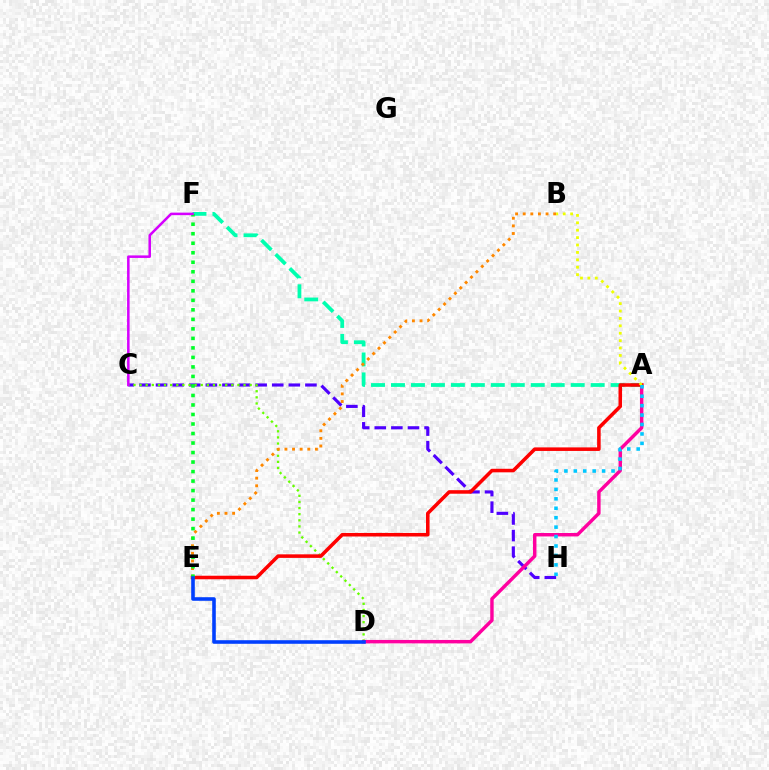{('C', 'H'): [{'color': '#4f00ff', 'line_style': 'dashed', 'thickness': 2.25}], ('C', 'D'): [{'color': '#66ff00', 'line_style': 'dotted', 'thickness': 1.66}], ('A', 'F'): [{'color': '#00ffaf', 'line_style': 'dashed', 'thickness': 2.71}], ('A', 'D'): [{'color': '#ff00a0', 'line_style': 'solid', 'thickness': 2.47}], ('B', 'E'): [{'color': '#ff8800', 'line_style': 'dotted', 'thickness': 2.07}], ('A', 'E'): [{'color': '#ff0000', 'line_style': 'solid', 'thickness': 2.55}], ('A', 'B'): [{'color': '#eeff00', 'line_style': 'dotted', 'thickness': 2.01}], ('E', 'F'): [{'color': '#00ff27', 'line_style': 'dotted', 'thickness': 2.58}], ('C', 'F'): [{'color': '#d600ff', 'line_style': 'solid', 'thickness': 1.82}], ('A', 'H'): [{'color': '#00c7ff', 'line_style': 'dotted', 'thickness': 2.56}], ('D', 'E'): [{'color': '#003fff', 'line_style': 'solid', 'thickness': 2.58}]}